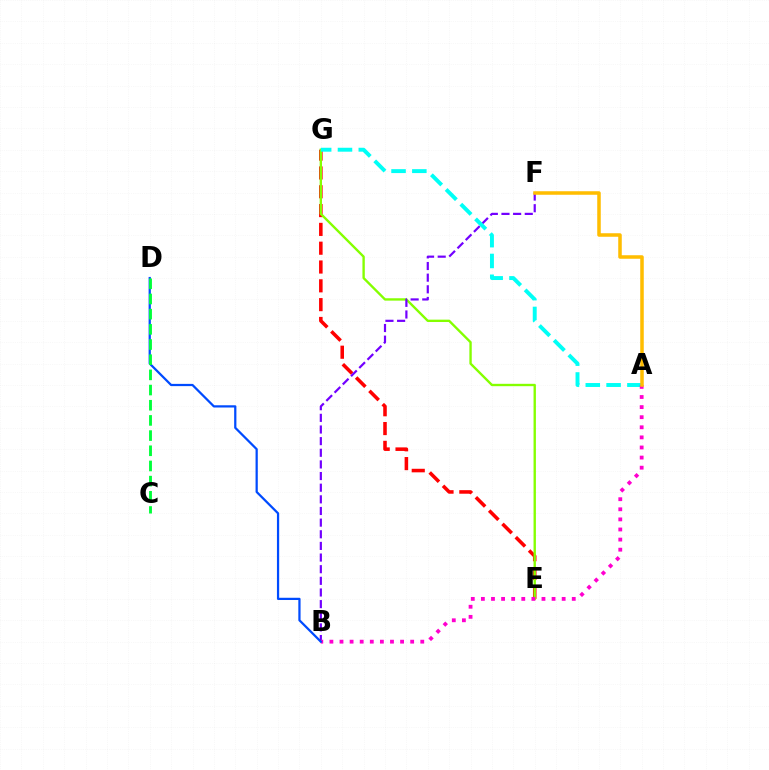{('E', 'G'): [{'color': '#ff0000', 'line_style': 'dashed', 'thickness': 2.56}, {'color': '#84ff00', 'line_style': 'solid', 'thickness': 1.7}], ('B', 'F'): [{'color': '#7200ff', 'line_style': 'dashed', 'thickness': 1.58}], ('A', 'G'): [{'color': '#00fff6', 'line_style': 'dashed', 'thickness': 2.83}], ('A', 'B'): [{'color': '#ff00cf', 'line_style': 'dotted', 'thickness': 2.74}], ('B', 'D'): [{'color': '#004bff', 'line_style': 'solid', 'thickness': 1.61}], ('C', 'D'): [{'color': '#00ff39', 'line_style': 'dashed', 'thickness': 2.06}], ('A', 'F'): [{'color': '#ffbd00', 'line_style': 'solid', 'thickness': 2.54}]}